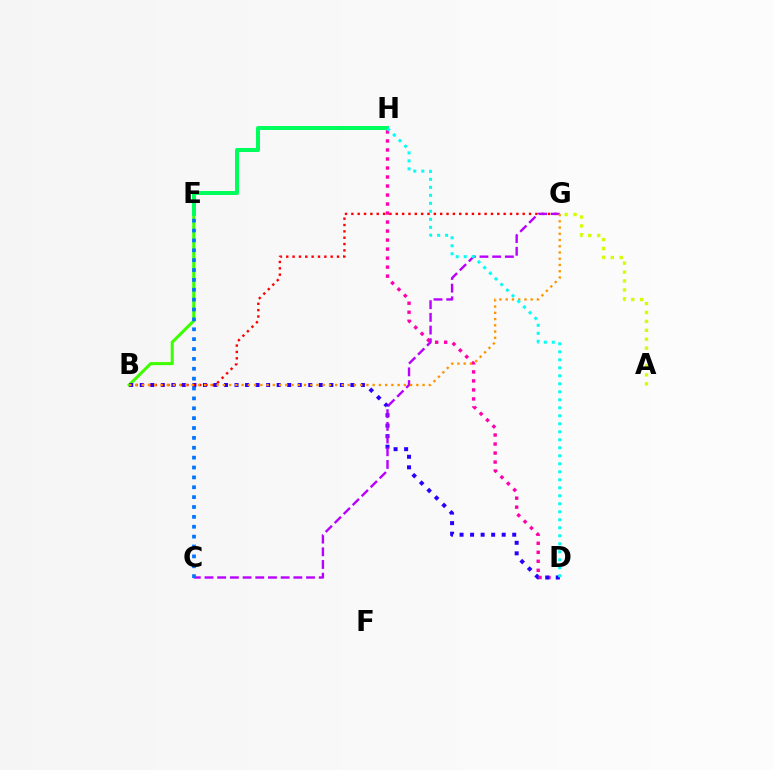{('B', 'E'): [{'color': '#3dff00', 'line_style': 'solid', 'thickness': 2.2}], ('D', 'H'): [{'color': '#ff00ac', 'line_style': 'dotted', 'thickness': 2.45}, {'color': '#00fff6', 'line_style': 'dotted', 'thickness': 2.17}], ('A', 'G'): [{'color': '#d1ff00', 'line_style': 'dotted', 'thickness': 2.42}], ('B', 'D'): [{'color': '#2500ff', 'line_style': 'dotted', 'thickness': 2.86}], ('B', 'G'): [{'color': '#ff0000', 'line_style': 'dotted', 'thickness': 1.72}, {'color': '#ff9400', 'line_style': 'dotted', 'thickness': 1.7}], ('C', 'G'): [{'color': '#b900ff', 'line_style': 'dashed', 'thickness': 1.72}], ('E', 'H'): [{'color': '#00ff5c', 'line_style': 'solid', 'thickness': 2.89}], ('C', 'E'): [{'color': '#0074ff', 'line_style': 'dotted', 'thickness': 2.68}]}